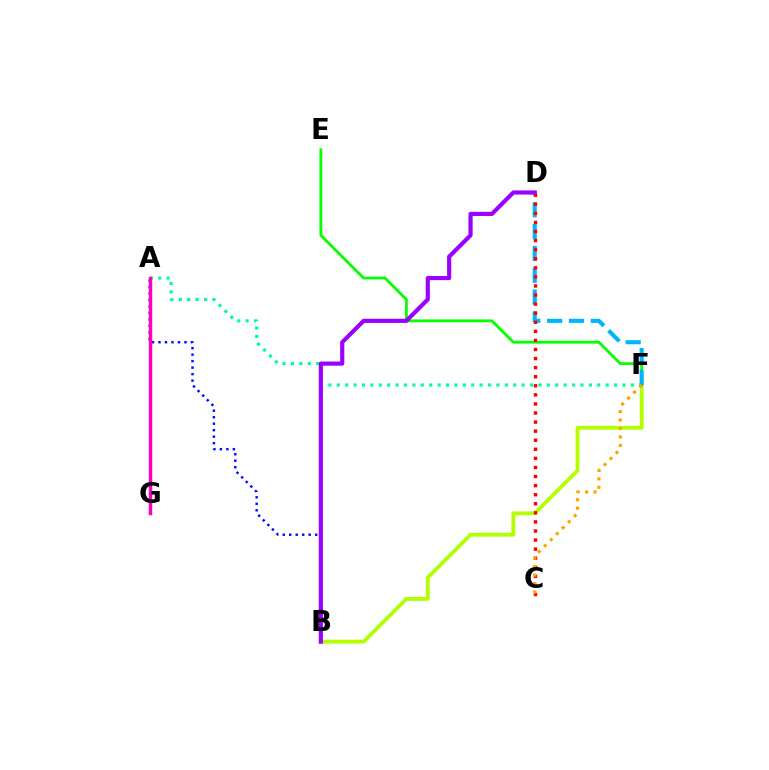{('B', 'F'): [{'color': '#b3ff00', 'line_style': 'solid', 'thickness': 2.77}], ('E', 'F'): [{'color': '#08ff00', 'line_style': 'solid', 'thickness': 2.03}], ('A', 'F'): [{'color': '#00ff9d', 'line_style': 'dotted', 'thickness': 2.28}], ('A', 'B'): [{'color': '#0010ff', 'line_style': 'dotted', 'thickness': 1.76}], ('A', 'G'): [{'color': '#ff00bd', 'line_style': 'solid', 'thickness': 2.49}], ('D', 'F'): [{'color': '#00b5ff', 'line_style': 'dashed', 'thickness': 2.97}], ('C', 'D'): [{'color': '#ff0000', 'line_style': 'dotted', 'thickness': 2.47}], ('B', 'D'): [{'color': '#9b00ff', 'line_style': 'solid', 'thickness': 2.99}], ('C', 'F'): [{'color': '#ffa500', 'line_style': 'dotted', 'thickness': 2.3}]}